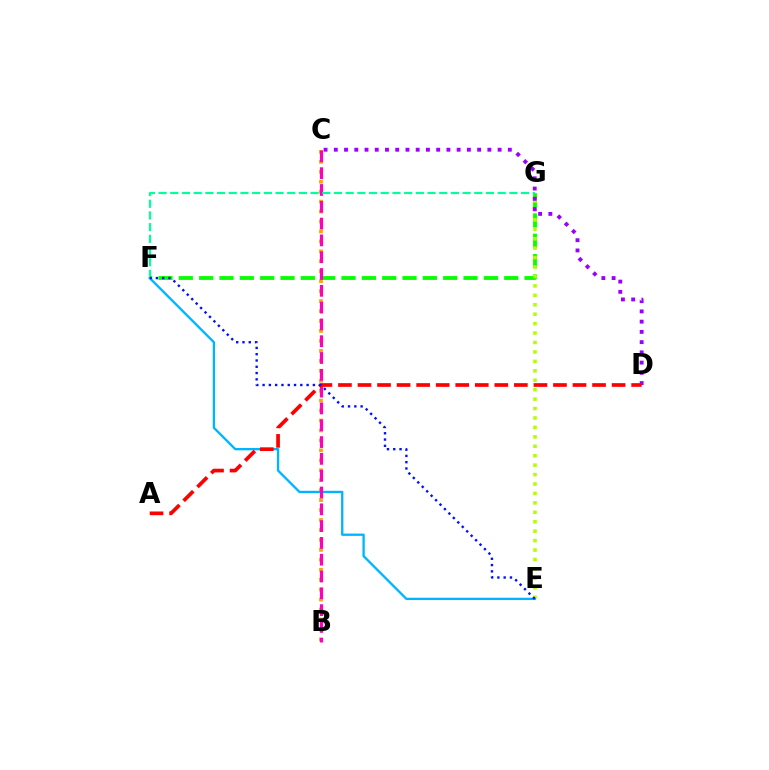{('B', 'C'): [{'color': '#ffa500', 'line_style': 'dotted', 'thickness': 2.7}, {'color': '#ff00bd', 'line_style': 'dashed', 'thickness': 2.28}], ('F', 'G'): [{'color': '#08ff00', 'line_style': 'dashed', 'thickness': 2.76}, {'color': '#00ff9d', 'line_style': 'dashed', 'thickness': 1.59}], ('E', 'G'): [{'color': '#b3ff00', 'line_style': 'dotted', 'thickness': 2.56}], ('E', 'F'): [{'color': '#00b5ff', 'line_style': 'solid', 'thickness': 1.67}, {'color': '#0010ff', 'line_style': 'dotted', 'thickness': 1.71}], ('C', 'D'): [{'color': '#9b00ff', 'line_style': 'dotted', 'thickness': 2.78}], ('A', 'D'): [{'color': '#ff0000', 'line_style': 'dashed', 'thickness': 2.66}]}